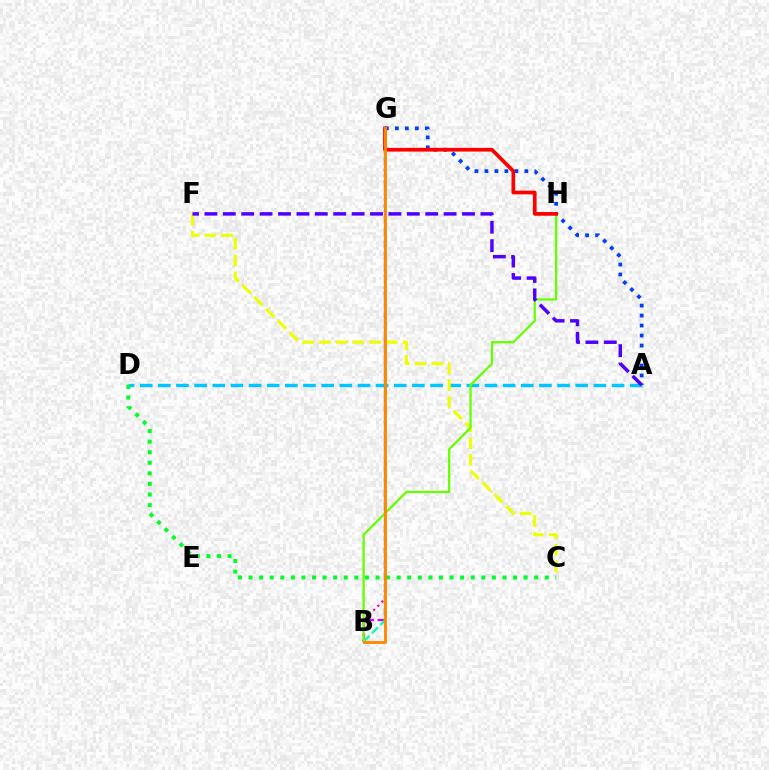{('B', 'G'): [{'color': '#ff00a0', 'line_style': 'dotted', 'thickness': 1.59}, {'color': '#d600ff', 'line_style': 'dashed', 'thickness': 1.61}, {'color': '#00ffaf', 'line_style': 'dashed', 'thickness': 1.63}, {'color': '#ff8800', 'line_style': 'solid', 'thickness': 2.06}], ('A', 'D'): [{'color': '#00c7ff', 'line_style': 'dashed', 'thickness': 2.47}], ('C', 'D'): [{'color': '#00ff27', 'line_style': 'dotted', 'thickness': 2.87}], ('A', 'G'): [{'color': '#003fff', 'line_style': 'dotted', 'thickness': 2.71}], ('C', 'F'): [{'color': '#eeff00', 'line_style': 'dashed', 'thickness': 2.27}], ('B', 'H'): [{'color': '#66ff00', 'line_style': 'solid', 'thickness': 1.64}], ('G', 'H'): [{'color': '#ff0000', 'line_style': 'solid', 'thickness': 2.68}], ('A', 'F'): [{'color': '#4f00ff', 'line_style': 'dashed', 'thickness': 2.5}]}